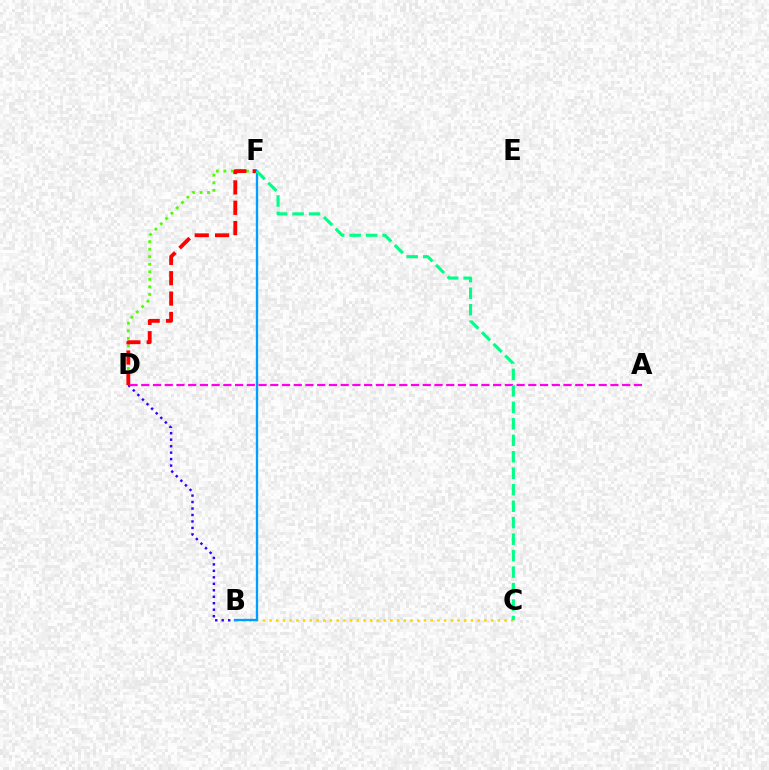{('B', 'D'): [{'color': '#3700ff', 'line_style': 'dotted', 'thickness': 1.76}], ('B', 'C'): [{'color': '#ffd500', 'line_style': 'dotted', 'thickness': 1.82}], ('D', 'F'): [{'color': '#4fff00', 'line_style': 'dotted', 'thickness': 2.05}, {'color': '#ff0000', 'line_style': 'dashed', 'thickness': 2.76}], ('B', 'F'): [{'color': '#009eff', 'line_style': 'solid', 'thickness': 1.68}], ('A', 'D'): [{'color': '#ff00ed', 'line_style': 'dashed', 'thickness': 1.59}], ('C', 'F'): [{'color': '#00ff86', 'line_style': 'dashed', 'thickness': 2.24}]}